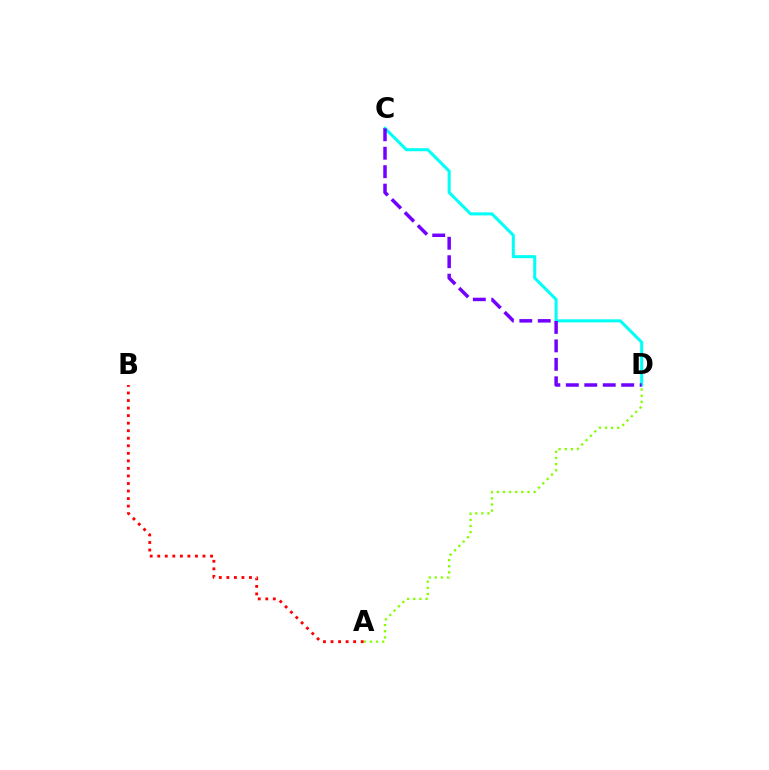{('C', 'D'): [{'color': '#00fff6', 'line_style': 'solid', 'thickness': 2.19}, {'color': '#7200ff', 'line_style': 'dashed', 'thickness': 2.51}], ('A', 'D'): [{'color': '#84ff00', 'line_style': 'dotted', 'thickness': 1.67}], ('A', 'B'): [{'color': '#ff0000', 'line_style': 'dotted', 'thickness': 2.05}]}